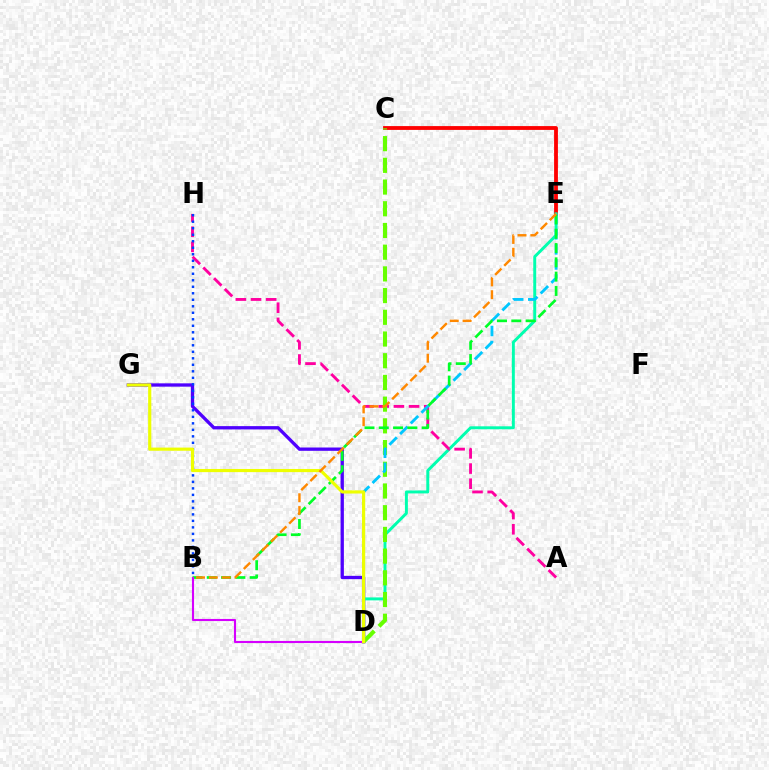{('C', 'E'): [{'color': '#ff0000', 'line_style': 'solid', 'thickness': 2.75}], ('D', 'G'): [{'color': '#4f00ff', 'line_style': 'solid', 'thickness': 2.38}, {'color': '#eeff00', 'line_style': 'solid', 'thickness': 2.27}], ('D', 'E'): [{'color': '#00ffaf', 'line_style': 'solid', 'thickness': 2.12}, {'color': '#00c7ff', 'line_style': 'dashed', 'thickness': 2.05}], ('A', 'H'): [{'color': '#ff00a0', 'line_style': 'dashed', 'thickness': 2.06}], ('C', 'D'): [{'color': '#66ff00', 'line_style': 'dashed', 'thickness': 2.95}], ('B', 'E'): [{'color': '#00ff27', 'line_style': 'dashed', 'thickness': 1.94}, {'color': '#ff8800', 'line_style': 'dashed', 'thickness': 1.74}], ('B', 'H'): [{'color': '#003fff', 'line_style': 'dotted', 'thickness': 1.77}], ('B', 'D'): [{'color': '#d600ff', 'line_style': 'solid', 'thickness': 1.52}]}